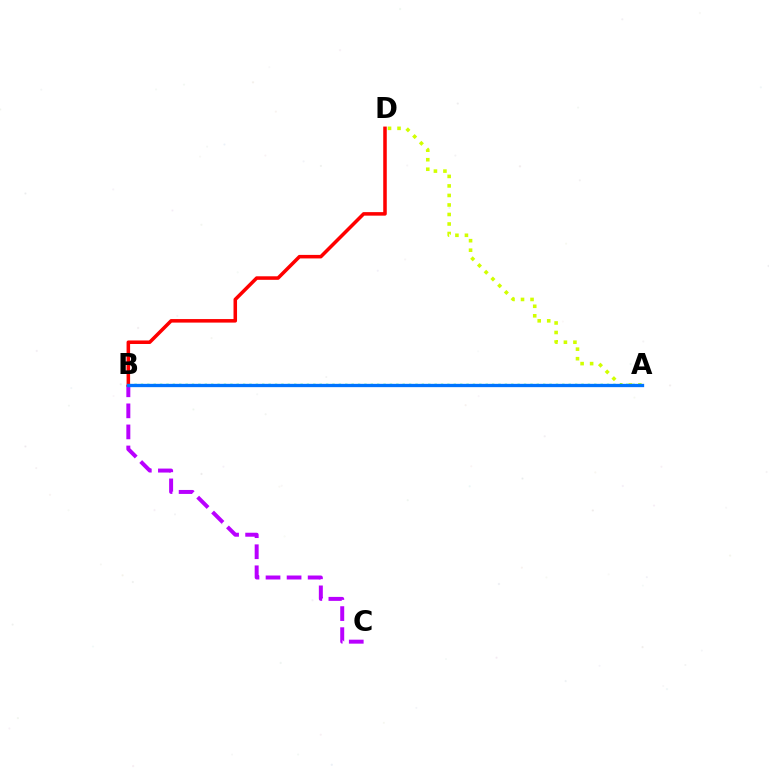{('A', 'D'): [{'color': '#d1ff00', 'line_style': 'dotted', 'thickness': 2.59}], ('A', 'B'): [{'color': '#00ff5c', 'line_style': 'dotted', 'thickness': 1.73}, {'color': '#0074ff', 'line_style': 'solid', 'thickness': 2.39}], ('B', 'C'): [{'color': '#b900ff', 'line_style': 'dashed', 'thickness': 2.86}], ('B', 'D'): [{'color': '#ff0000', 'line_style': 'solid', 'thickness': 2.54}]}